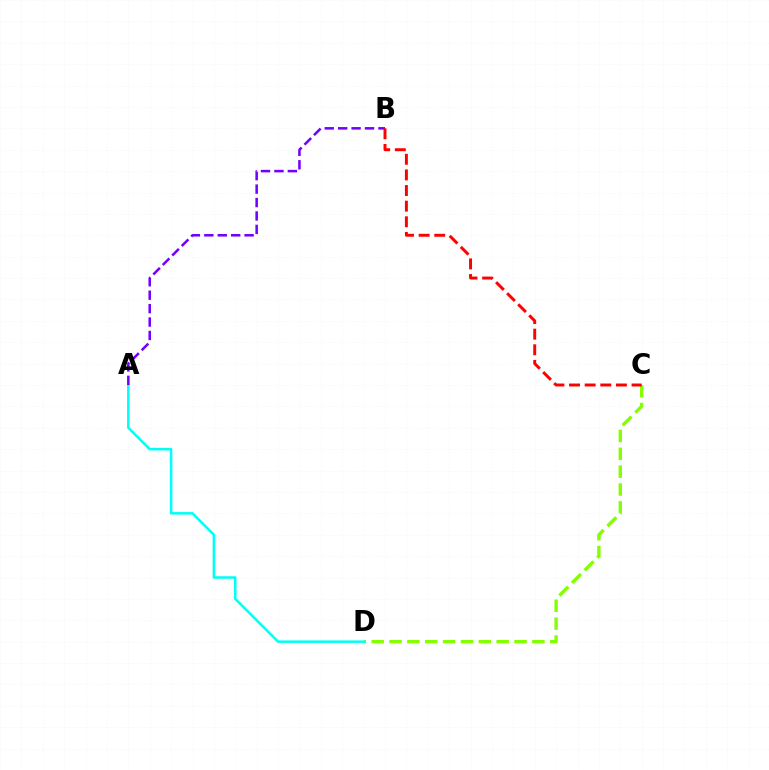{('C', 'D'): [{'color': '#84ff00', 'line_style': 'dashed', 'thickness': 2.43}], ('A', 'D'): [{'color': '#00fff6', 'line_style': 'solid', 'thickness': 1.81}], ('A', 'B'): [{'color': '#7200ff', 'line_style': 'dashed', 'thickness': 1.82}], ('B', 'C'): [{'color': '#ff0000', 'line_style': 'dashed', 'thickness': 2.12}]}